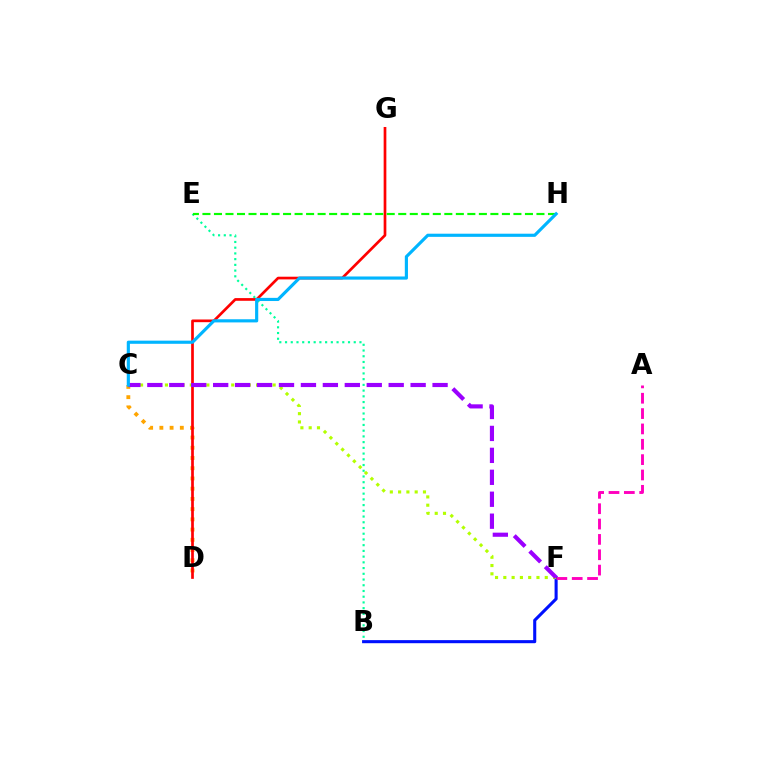{('B', 'E'): [{'color': '#00ff9d', 'line_style': 'dotted', 'thickness': 1.56}], ('C', 'D'): [{'color': '#ffa500', 'line_style': 'dotted', 'thickness': 2.78}], ('B', 'F'): [{'color': '#0010ff', 'line_style': 'solid', 'thickness': 2.21}], ('A', 'F'): [{'color': '#ff00bd', 'line_style': 'dashed', 'thickness': 2.08}], ('D', 'G'): [{'color': '#ff0000', 'line_style': 'solid', 'thickness': 1.94}], ('C', 'F'): [{'color': '#b3ff00', 'line_style': 'dotted', 'thickness': 2.25}, {'color': '#9b00ff', 'line_style': 'dashed', 'thickness': 2.98}], ('E', 'H'): [{'color': '#08ff00', 'line_style': 'dashed', 'thickness': 1.56}], ('C', 'H'): [{'color': '#00b5ff', 'line_style': 'solid', 'thickness': 2.27}]}